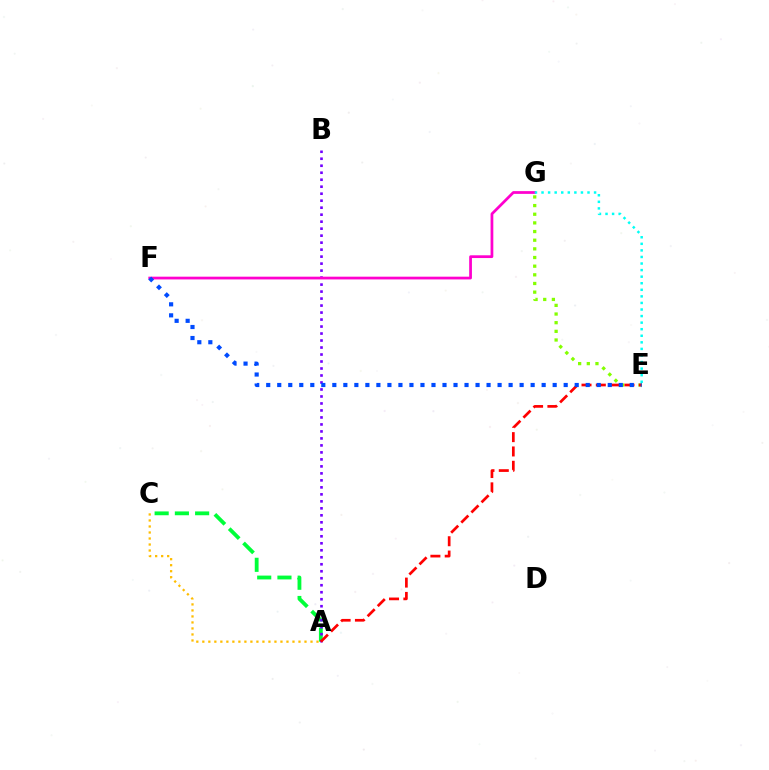{('A', 'C'): [{'color': '#00ff39', 'line_style': 'dashed', 'thickness': 2.75}, {'color': '#ffbd00', 'line_style': 'dotted', 'thickness': 1.63}], ('A', 'B'): [{'color': '#7200ff', 'line_style': 'dotted', 'thickness': 1.9}], ('E', 'G'): [{'color': '#84ff00', 'line_style': 'dotted', 'thickness': 2.35}, {'color': '#00fff6', 'line_style': 'dotted', 'thickness': 1.78}], ('A', 'E'): [{'color': '#ff0000', 'line_style': 'dashed', 'thickness': 1.95}], ('F', 'G'): [{'color': '#ff00cf', 'line_style': 'solid', 'thickness': 1.98}], ('E', 'F'): [{'color': '#004bff', 'line_style': 'dotted', 'thickness': 2.99}]}